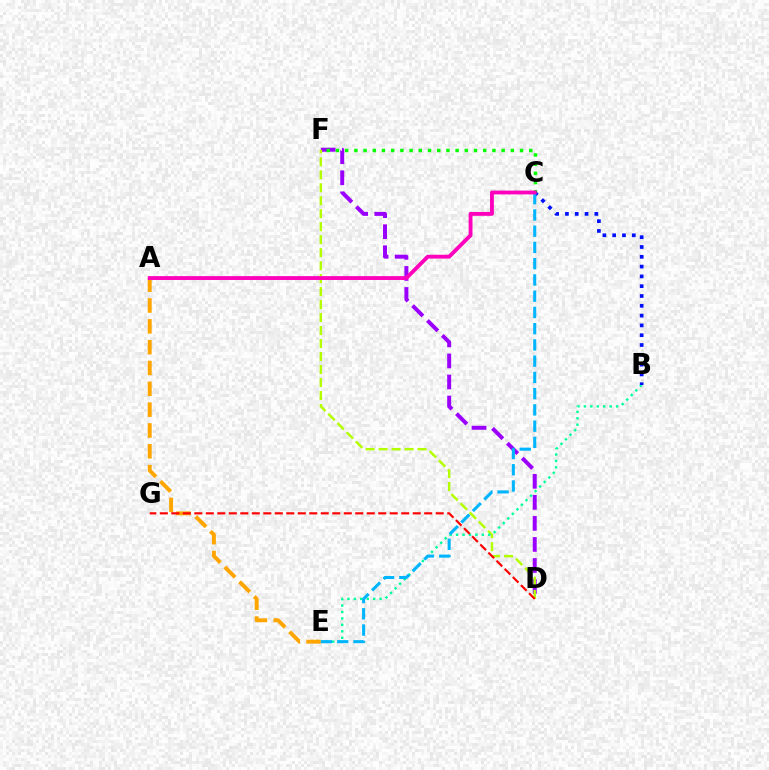{('D', 'F'): [{'color': '#9b00ff', 'line_style': 'dashed', 'thickness': 2.86}, {'color': '#b3ff00', 'line_style': 'dashed', 'thickness': 1.76}], ('C', 'F'): [{'color': '#08ff00', 'line_style': 'dotted', 'thickness': 2.5}], ('B', 'E'): [{'color': '#00ff9d', 'line_style': 'dotted', 'thickness': 1.75}], ('B', 'C'): [{'color': '#0010ff', 'line_style': 'dotted', 'thickness': 2.66}], ('A', 'E'): [{'color': '#ffa500', 'line_style': 'dashed', 'thickness': 2.83}], ('C', 'E'): [{'color': '#00b5ff', 'line_style': 'dashed', 'thickness': 2.21}], ('A', 'C'): [{'color': '#ff00bd', 'line_style': 'solid', 'thickness': 2.77}], ('D', 'G'): [{'color': '#ff0000', 'line_style': 'dashed', 'thickness': 1.56}]}